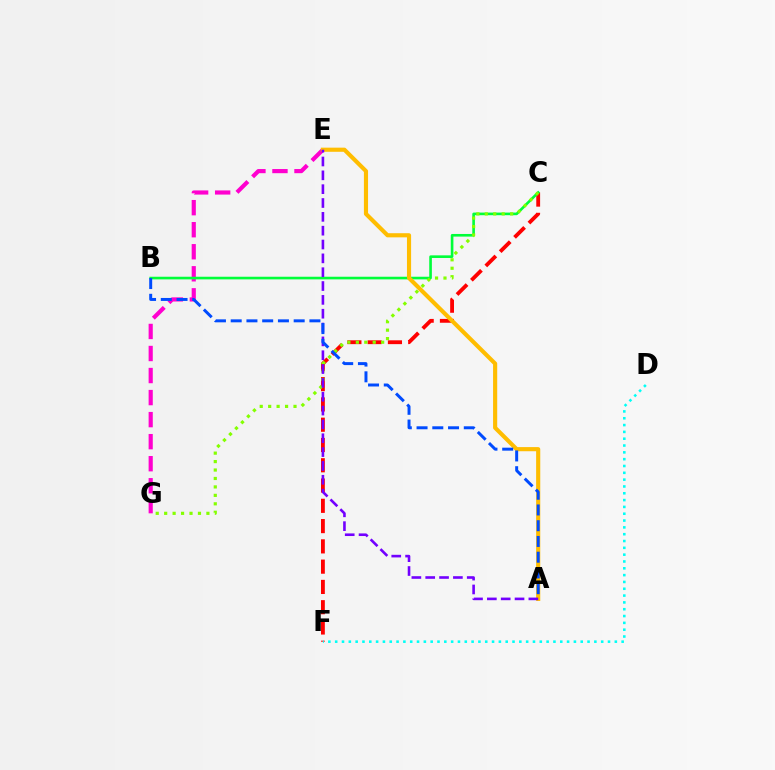{('E', 'G'): [{'color': '#ff00cf', 'line_style': 'dashed', 'thickness': 2.99}], ('C', 'F'): [{'color': '#ff0000', 'line_style': 'dashed', 'thickness': 2.75}], ('B', 'C'): [{'color': '#00ff39', 'line_style': 'solid', 'thickness': 1.89}], ('D', 'F'): [{'color': '#00fff6', 'line_style': 'dotted', 'thickness': 1.85}], ('C', 'G'): [{'color': '#84ff00', 'line_style': 'dotted', 'thickness': 2.29}], ('A', 'E'): [{'color': '#ffbd00', 'line_style': 'solid', 'thickness': 2.98}, {'color': '#7200ff', 'line_style': 'dashed', 'thickness': 1.88}], ('A', 'B'): [{'color': '#004bff', 'line_style': 'dashed', 'thickness': 2.14}]}